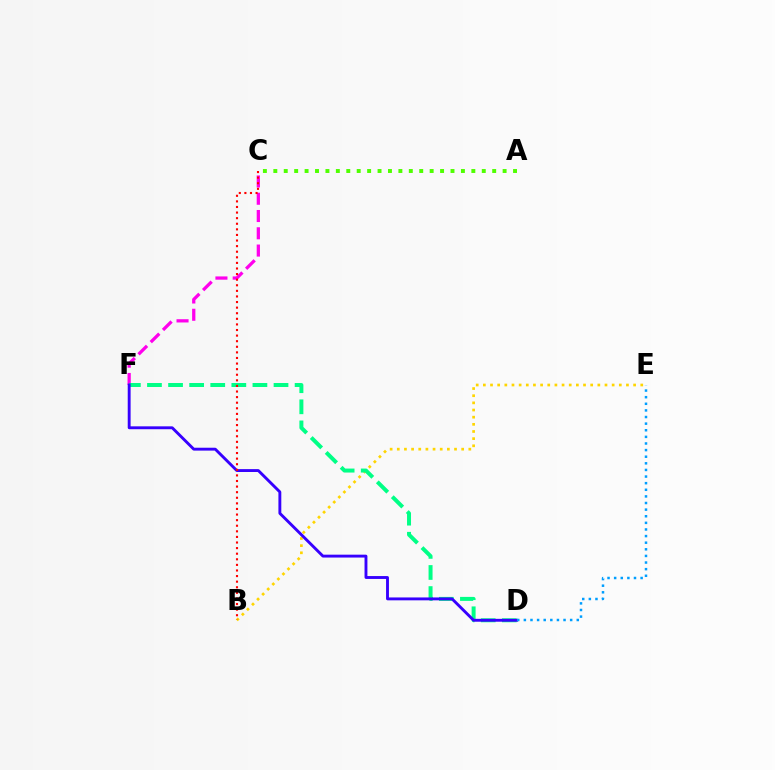{('B', 'E'): [{'color': '#ffd500', 'line_style': 'dotted', 'thickness': 1.94}], ('C', 'F'): [{'color': '#ff00ed', 'line_style': 'dashed', 'thickness': 2.35}], ('A', 'C'): [{'color': '#4fff00', 'line_style': 'dotted', 'thickness': 2.83}], ('D', 'F'): [{'color': '#00ff86', 'line_style': 'dashed', 'thickness': 2.87}, {'color': '#3700ff', 'line_style': 'solid', 'thickness': 2.08}], ('B', 'C'): [{'color': '#ff0000', 'line_style': 'dotted', 'thickness': 1.52}], ('D', 'E'): [{'color': '#009eff', 'line_style': 'dotted', 'thickness': 1.8}]}